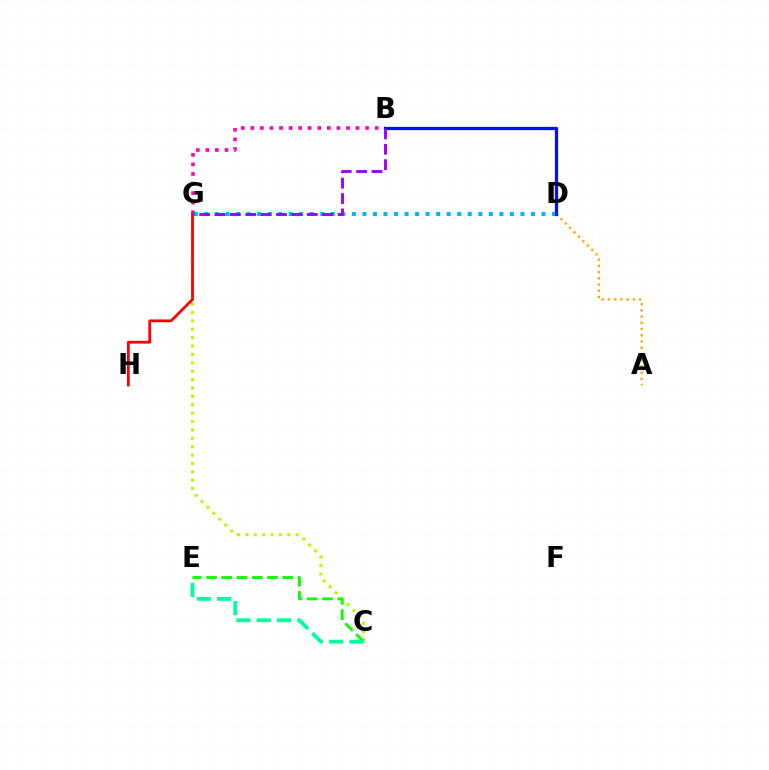{('B', 'G'): [{'color': '#ff00bd', 'line_style': 'dotted', 'thickness': 2.6}, {'color': '#9b00ff', 'line_style': 'dashed', 'thickness': 2.09}], ('A', 'D'): [{'color': '#ffa500', 'line_style': 'dotted', 'thickness': 1.69}], ('C', 'G'): [{'color': '#b3ff00', 'line_style': 'dotted', 'thickness': 2.28}], ('D', 'G'): [{'color': '#00b5ff', 'line_style': 'dotted', 'thickness': 2.86}], ('C', 'E'): [{'color': '#08ff00', 'line_style': 'dashed', 'thickness': 2.07}, {'color': '#00ff9d', 'line_style': 'dashed', 'thickness': 2.76}], ('G', 'H'): [{'color': '#ff0000', 'line_style': 'solid', 'thickness': 1.99}], ('B', 'D'): [{'color': '#0010ff', 'line_style': 'solid', 'thickness': 2.34}]}